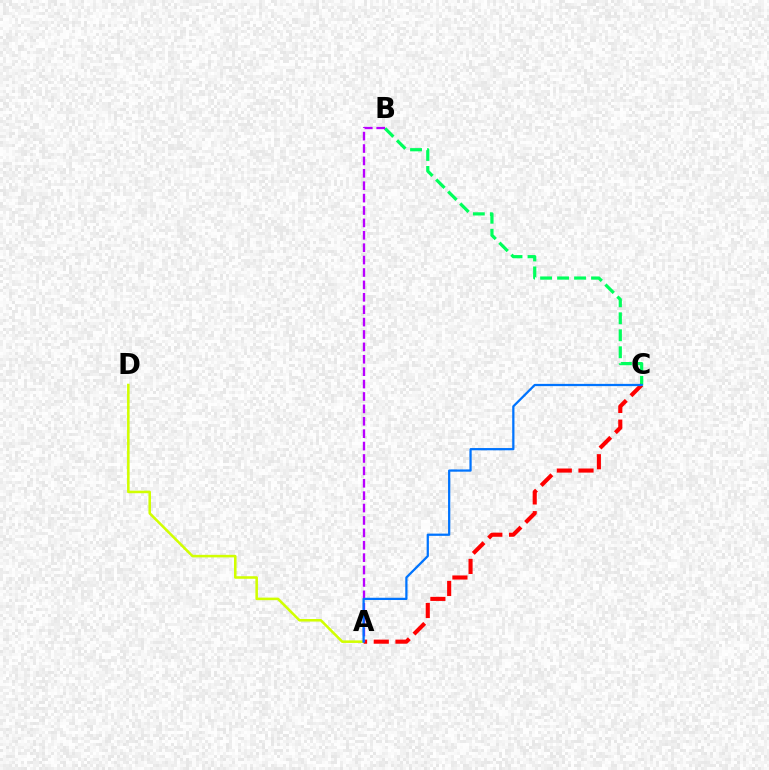{('A', 'D'): [{'color': '#d1ff00', 'line_style': 'solid', 'thickness': 1.83}], ('B', 'C'): [{'color': '#00ff5c', 'line_style': 'dashed', 'thickness': 2.31}], ('A', 'C'): [{'color': '#ff0000', 'line_style': 'dashed', 'thickness': 2.95}, {'color': '#0074ff', 'line_style': 'solid', 'thickness': 1.62}], ('A', 'B'): [{'color': '#b900ff', 'line_style': 'dashed', 'thickness': 1.68}]}